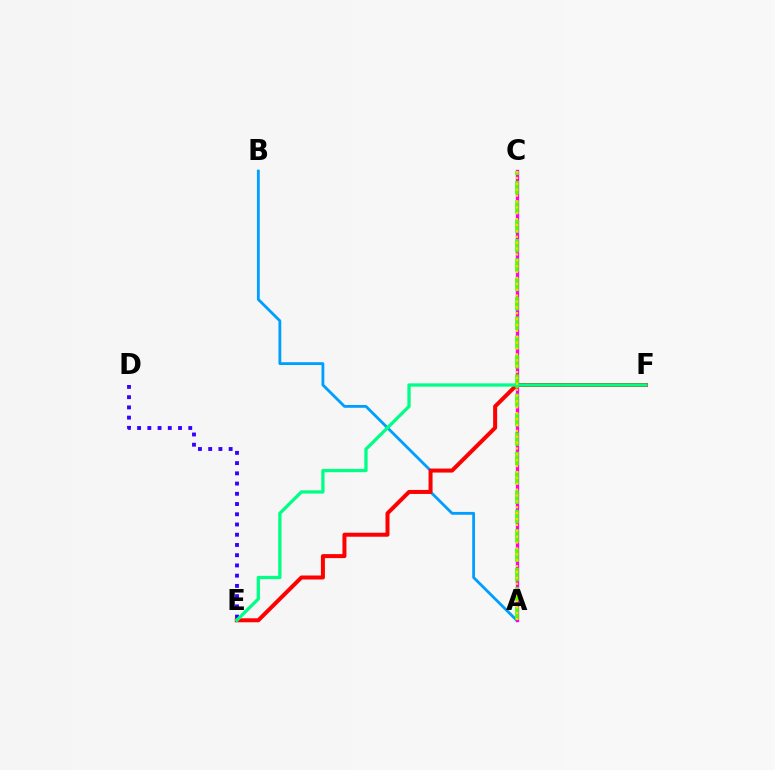{('A', 'B'): [{'color': '#009eff', 'line_style': 'solid', 'thickness': 2.03}], ('D', 'E'): [{'color': '#3700ff', 'line_style': 'dotted', 'thickness': 2.78}], ('A', 'C'): [{'color': '#ff00ed', 'line_style': 'solid', 'thickness': 2.4}, {'color': '#4fff00', 'line_style': 'dashed', 'thickness': 2.63}, {'color': '#ffd500', 'line_style': 'dotted', 'thickness': 1.6}], ('E', 'F'): [{'color': '#ff0000', 'line_style': 'solid', 'thickness': 2.88}, {'color': '#00ff86', 'line_style': 'solid', 'thickness': 2.37}]}